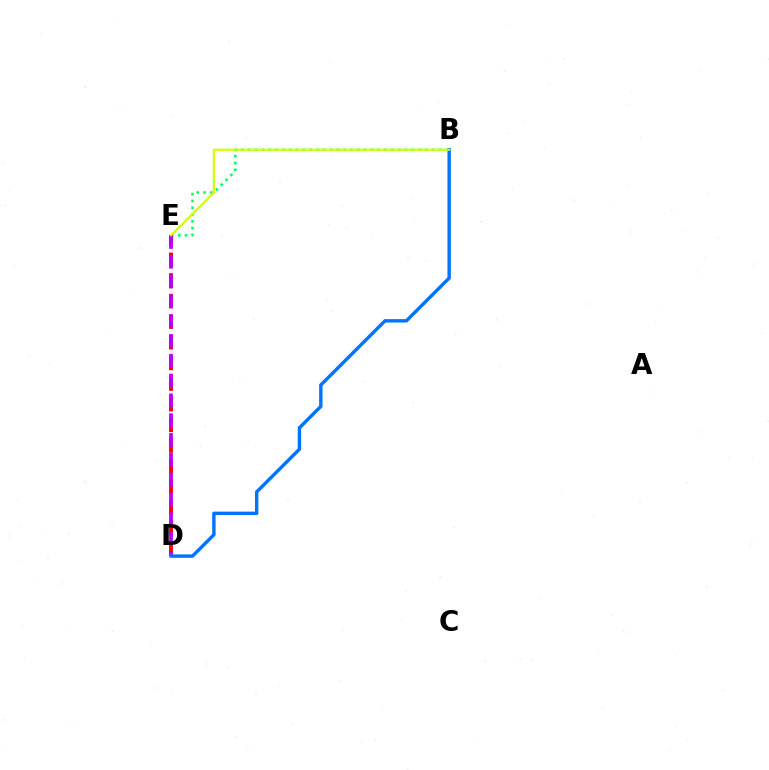{('B', 'E'): [{'color': '#00ff5c', 'line_style': 'dotted', 'thickness': 1.85}, {'color': '#d1ff00', 'line_style': 'solid', 'thickness': 1.56}], ('D', 'E'): [{'color': '#ff0000', 'line_style': 'dashed', 'thickness': 2.8}, {'color': '#b900ff', 'line_style': 'dashed', 'thickness': 2.69}], ('B', 'D'): [{'color': '#0074ff', 'line_style': 'solid', 'thickness': 2.45}]}